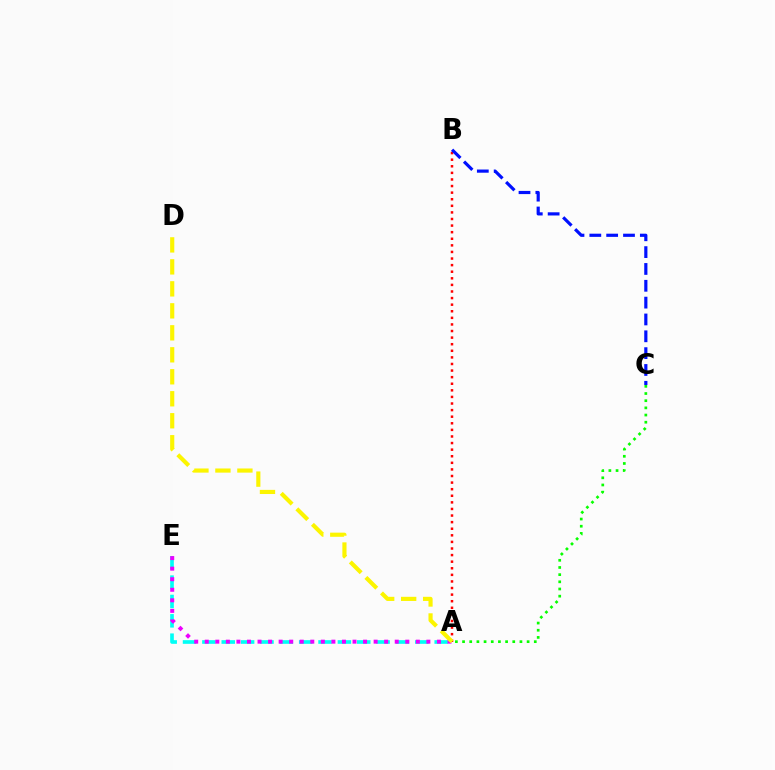{('A', 'B'): [{'color': '#ff0000', 'line_style': 'dotted', 'thickness': 1.79}], ('B', 'C'): [{'color': '#0010ff', 'line_style': 'dashed', 'thickness': 2.29}], ('A', 'E'): [{'color': '#00fff6', 'line_style': 'dashed', 'thickness': 2.63}, {'color': '#ee00ff', 'line_style': 'dotted', 'thickness': 2.87}], ('A', 'D'): [{'color': '#fcf500', 'line_style': 'dashed', 'thickness': 2.99}], ('A', 'C'): [{'color': '#08ff00', 'line_style': 'dotted', 'thickness': 1.95}]}